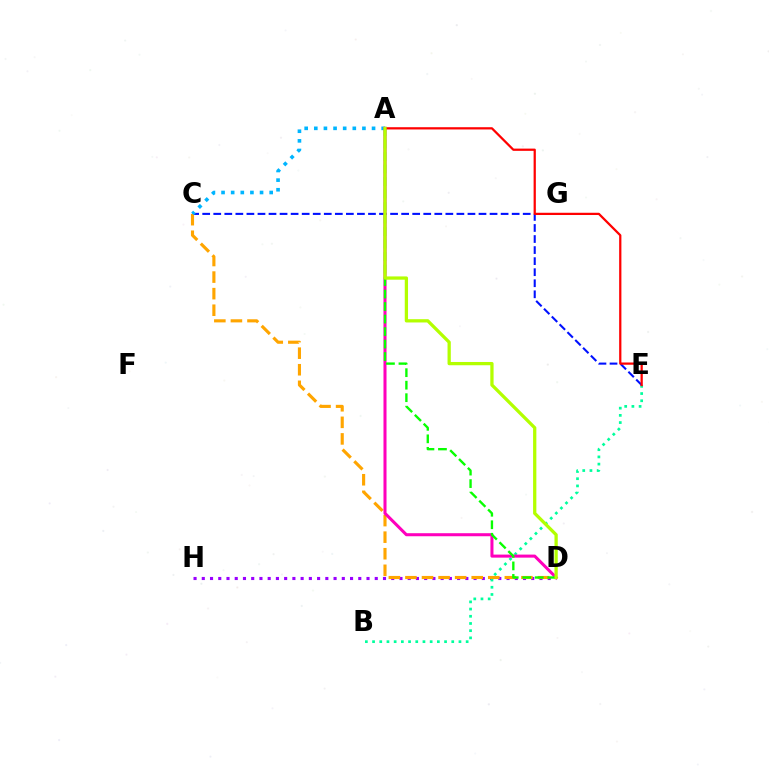{('D', 'H'): [{'color': '#9b00ff', 'line_style': 'dotted', 'thickness': 2.24}], ('B', 'E'): [{'color': '#00ff9d', 'line_style': 'dotted', 'thickness': 1.96}], ('C', 'E'): [{'color': '#0010ff', 'line_style': 'dashed', 'thickness': 1.5}], ('C', 'D'): [{'color': '#ffa500', 'line_style': 'dashed', 'thickness': 2.25}], ('A', 'C'): [{'color': '#00b5ff', 'line_style': 'dotted', 'thickness': 2.62}], ('A', 'D'): [{'color': '#ff00bd', 'line_style': 'solid', 'thickness': 2.19}, {'color': '#08ff00', 'line_style': 'dashed', 'thickness': 1.7}, {'color': '#b3ff00', 'line_style': 'solid', 'thickness': 2.36}], ('A', 'E'): [{'color': '#ff0000', 'line_style': 'solid', 'thickness': 1.62}]}